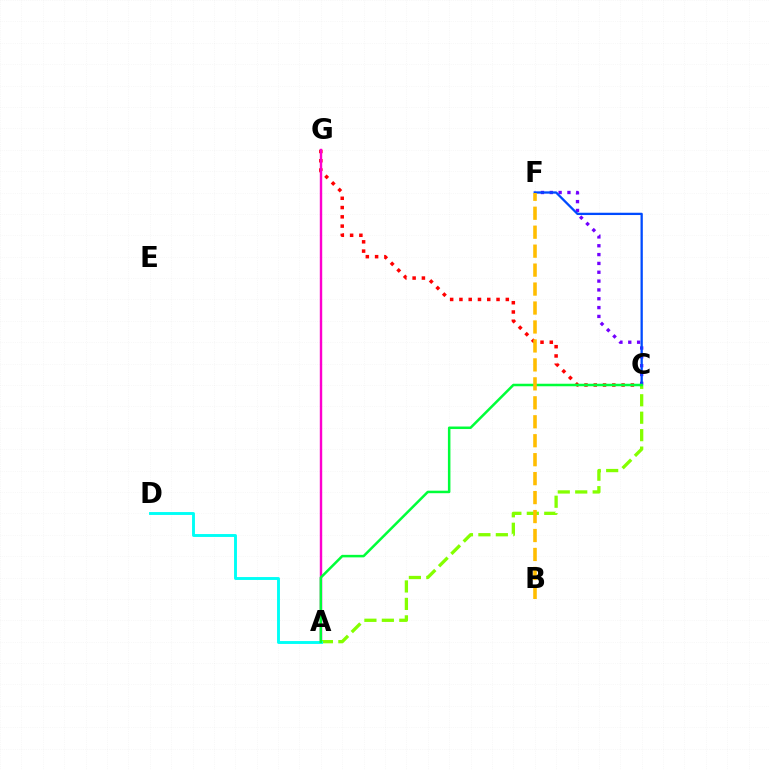{('C', 'G'): [{'color': '#ff0000', 'line_style': 'dotted', 'thickness': 2.52}], ('C', 'F'): [{'color': '#7200ff', 'line_style': 'dotted', 'thickness': 2.4}, {'color': '#004bff', 'line_style': 'solid', 'thickness': 1.65}], ('A', 'G'): [{'color': '#ff00cf', 'line_style': 'solid', 'thickness': 1.74}], ('A', 'C'): [{'color': '#84ff00', 'line_style': 'dashed', 'thickness': 2.37}, {'color': '#00ff39', 'line_style': 'solid', 'thickness': 1.81}], ('A', 'D'): [{'color': '#00fff6', 'line_style': 'solid', 'thickness': 2.09}], ('B', 'F'): [{'color': '#ffbd00', 'line_style': 'dashed', 'thickness': 2.58}]}